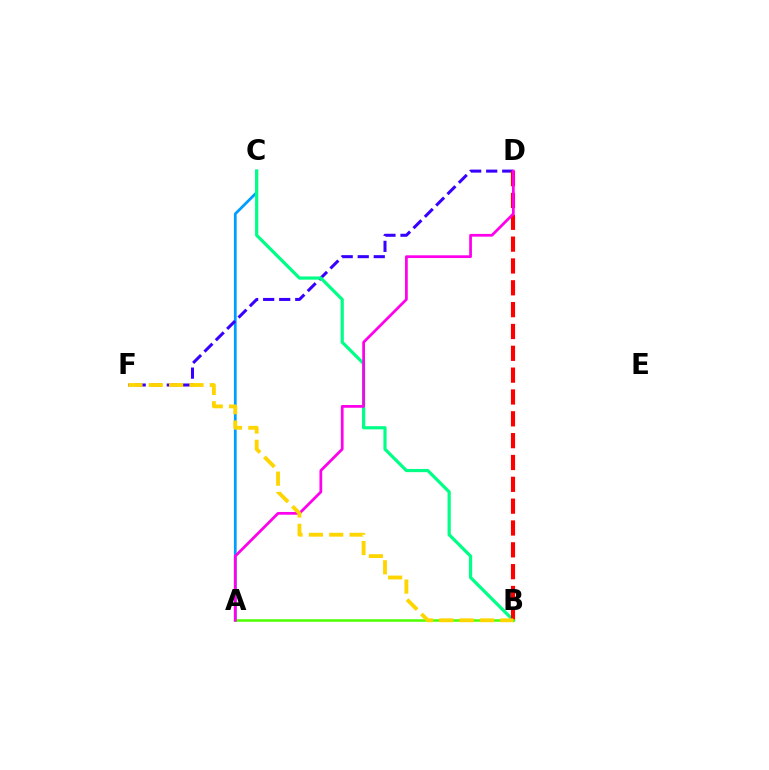{('A', 'C'): [{'color': '#009eff', 'line_style': 'solid', 'thickness': 1.99}], ('D', 'F'): [{'color': '#3700ff', 'line_style': 'dashed', 'thickness': 2.18}], ('B', 'C'): [{'color': '#00ff86', 'line_style': 'solid', 'thickness': 2.31}], ('B', 'D'): [{'color': '#ff0000', 'line_style': 'dashed', 'thickness': 2.97}], ('A', 'B'): [{'color': '#4fff00', 'line_style': 'solid', 'thickness': 1.82}], ('A', 'D'): [{'color': '#ff00ed', 'line_style': 'solid', 'thickness': 1.98}], ('B', 'F'): [{'color': '#ffd500', 'line_style': 'dashed', 'thickness': 2.76}]}